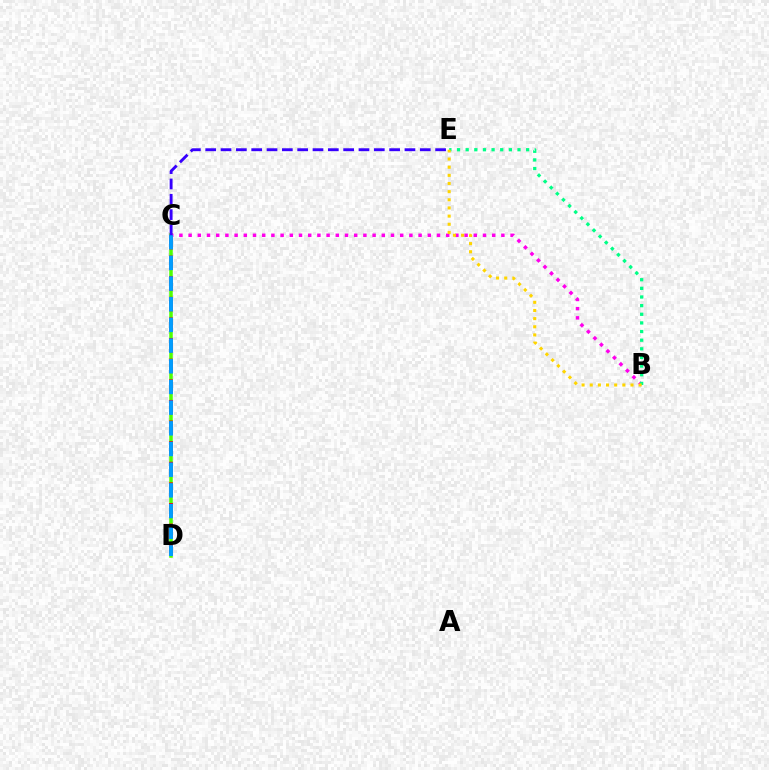{('C', 'D'): [{'color': '#4fff00', 'line_style': 'solid', 'thickness': 2.53}, {'color': '#ff0000', 'line_style': 'dashed', 'thickness': 2.8}, {'color': '#009eff', 'line_style': 'dashed', 'thickness': 2.81}], ('B', 'C'): [{'color': '#ff00ed', 'line_style': 'dotted', 'thickness': 2.5}], ('B', 'E'): [{'color': '#00ff86', 'line_style': 'dotted', 'thickness': 2.35}, {'color': '#ffd500', 'line_style': 'dotted', 'thickness': 2.21}], ('C', 'E'): [{'color': '#3700ff', 'line_style': 'dashed', 'thickness': 2.08}]}